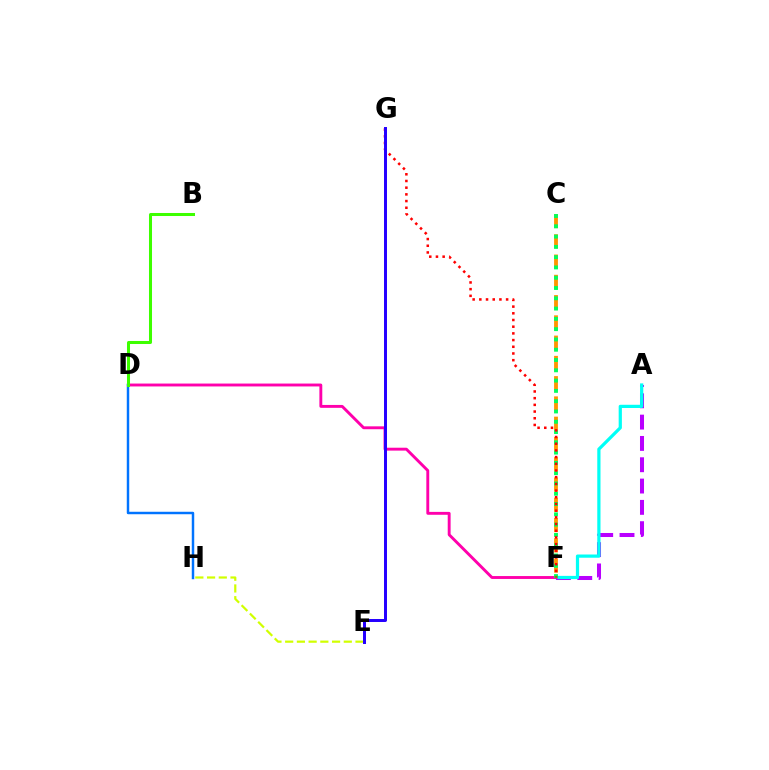{('A', 'F'): [{'color': '#b900ff', 'line_style': 'dashed', 'thickness': 2.9}, {'color': '#00fff6', 'line_style': 'solid', 'thickness': 2.32}], ('C', 'F'): [{'color': '#ff9400', 'line_style': 'dashed', 'thickness': 2.75}, {'color': '#00ff5c', 'line_style': 'dotted', 'thickness': 2.8}], ('D', 'F'): [{'color': '#ff00ac', 'line_style': 'solid', 'thickness': 2.08}], ('E', 'H'): [{'color': '#d1ff00', 'line_style': 'dashed', 'thickness': 1.59}], ('F', 'G'): [{'color': '#ff0000', 'line_style': 'dotted', 'thickness': 1.82}], ('D', 'H'): [{'color': '#0074ff', 'line_style': 'solid', 'thickness': 1.77}], ('B', 'D'): [{'color': '#3dff00', 'line_style': 'solid', 'thickness': 2.17}], ('E', 'G'): [{'color': '#2500ff', 'line_style': 'solid', 'thickness': 2.14}]}